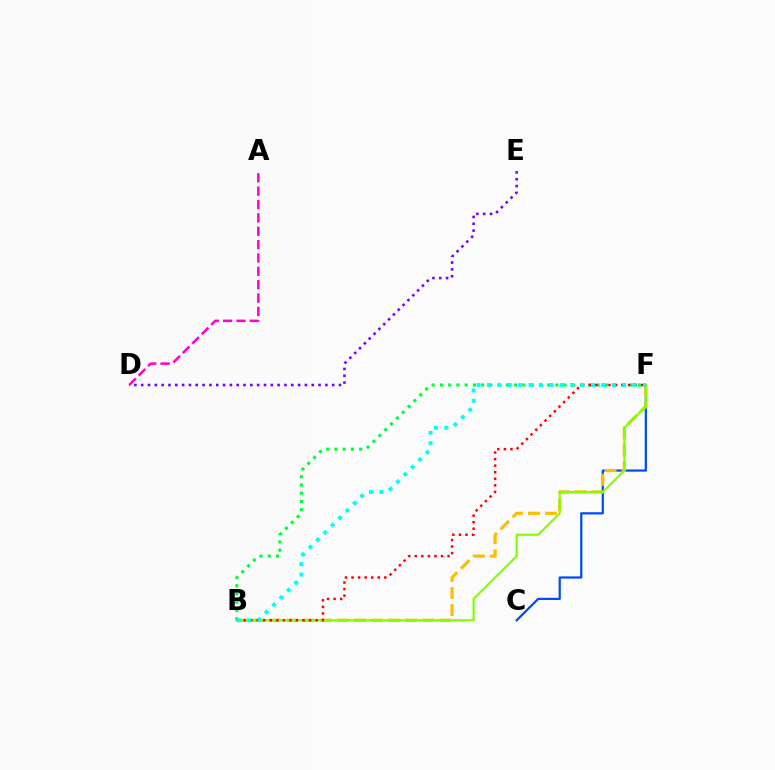{('C', 'F'): [{'color': '#004bff', 'line_style': 'solid', 'thickness': 1.6}], ('B', 'F'): [{'color': '#ffbd00', 'line_style': 'dashed', 'thickness': 2.32}, {'color': '#84ff00', 'line_style': 'solid', 'thickness': 1.55}, {'color': '#00ff39', 'line_style': 'dotted', 'thickness': 2.24}, {'color': '#ff0000', 'line_style': 'dotted', 'thickness': 1.78}, {'color': '#00fff6', 'line_style': 'dotted', 'thickness': 2.83}], ('D', 'E'): [{'color': '#7200ff', 'line_style': 'dotted', 'thickness': 1.85}], ('A', 'D'): [{'color': '#ff00cf', 'line_style': 'dashed', 'thickness': 1.82}]}